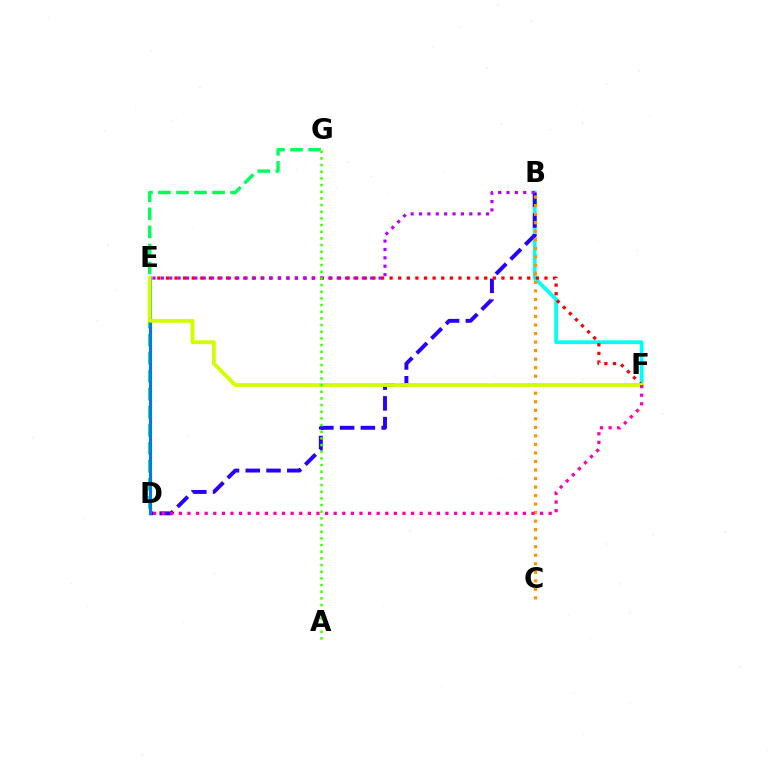{('D', 'G'): [{'color': '#00ff5c', 'line_style': 'dashed', 'thickness': 2.45}], ('B', 'F'): [{'color': '#00fff6', 'line_style': 'solid', 'thickness': 2.7}], ('B', 'D'): [{'color': '#2500ff', 'line_style': 'dashed', 'thickness': 2.82}], ('E', 'F'): [{'color': '#ff0000', 'line_style': 'dotted', 'thickness': 2.34}, {'color': '#d1ff00', 'line_style': 'solid', 'thickness': 2.75}], ('D', 'E'): [{'color': '#0074ff', 'line_style': 'solid', 'thickness': 2.26}], ('B', 'C'): [{'color': '#ff9400', 'line_style': 'dotted', 'thickness': 2.32}], ('B', 'E'): [{'color': '#b900ff', 'line_style': 'dotted', 'thickness': 2.28}], ('D', 'F'): [{'color': '#ff00ac', 'line_style': 'dotted', 'thickness': 2.34}], ('A', 'G'): [{'color': '#3dff00', 'line_style': 'dotted', 'thickness': 1.81}]}